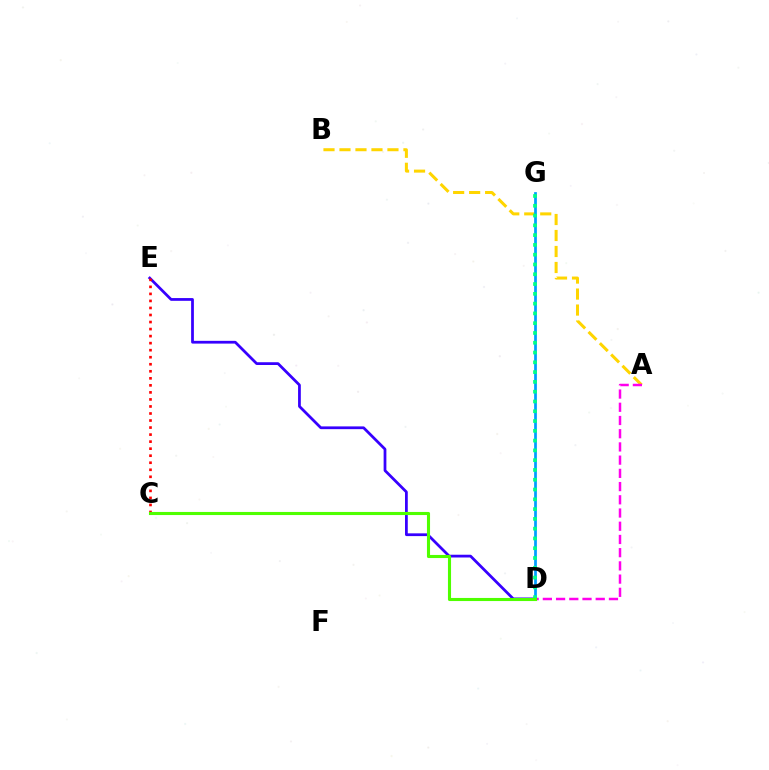{('A', 'B'): [{'color': '#ffd500', 'line_style': 'dashed', 'thickness': 2.17}], ('D', 'E'): [{'color': '#3700ff', 'line_style': 'solid', 'thickness': 1.99}], ('C', 'E'): [{'color': '#ff0000', 'line_style': 'dotted', 'thickness': 1.91}], ('A', 'D'): [{'color': '#ff00ed', 'line_style': 'dashed', 'thickness': 1.8}], ('D', 'G'): [{'color': '#009eff', 'line_style': 'solid', 'thickness': 1.97}, {'color': '#00ff86', 'line_style': 'dotted', 'thickness': 2.66}], ('C', 'D'): [{'color': '#4fff00', 'line_style': 'solid', 'thickness': 2.23}]}